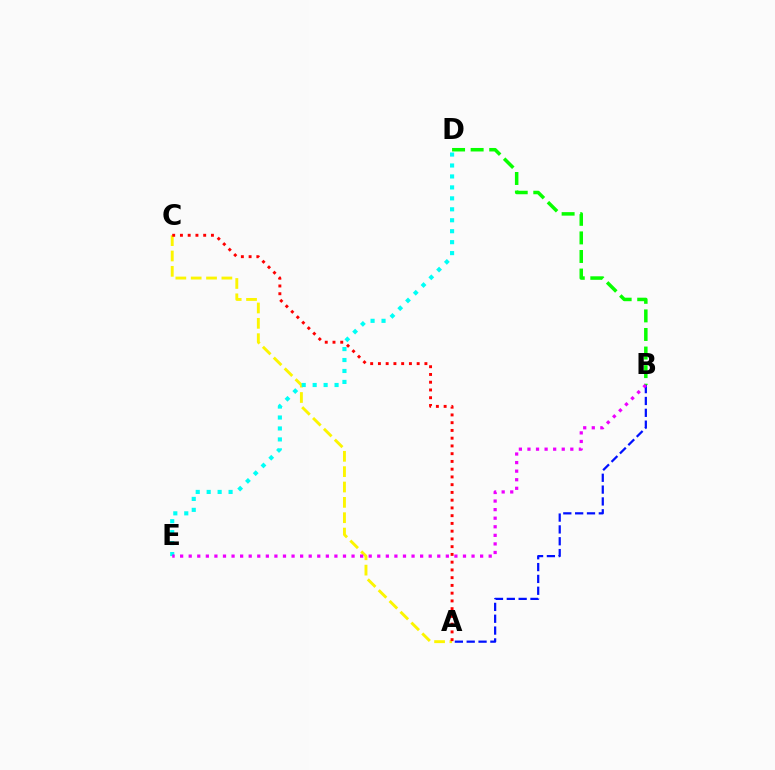{('A', 'C'): [{'color': '#fcf500', 'line_style': 'dashed', 'thickness': 2.08}, {'color': '#ff0000', 'line_style': 'dotted', 'thickness': 2.11}], ('B', 'D'): [{'color': '#08ff00', 'line_style': 'dashed', 'thickness': 2.52}], ('D', 'E'): [{'color': '#00fff6', 'line_style': 'dotted', 'thickness': 2.98}], ('A', 'B'): [{'color': '#0010ff', 'line_style': 'dashed', 'thickness': 1.61}], ('B', 'E'): [{'color': '#ee00ff', 'line_style': 'dotted', 'thickness': 2.33}]}